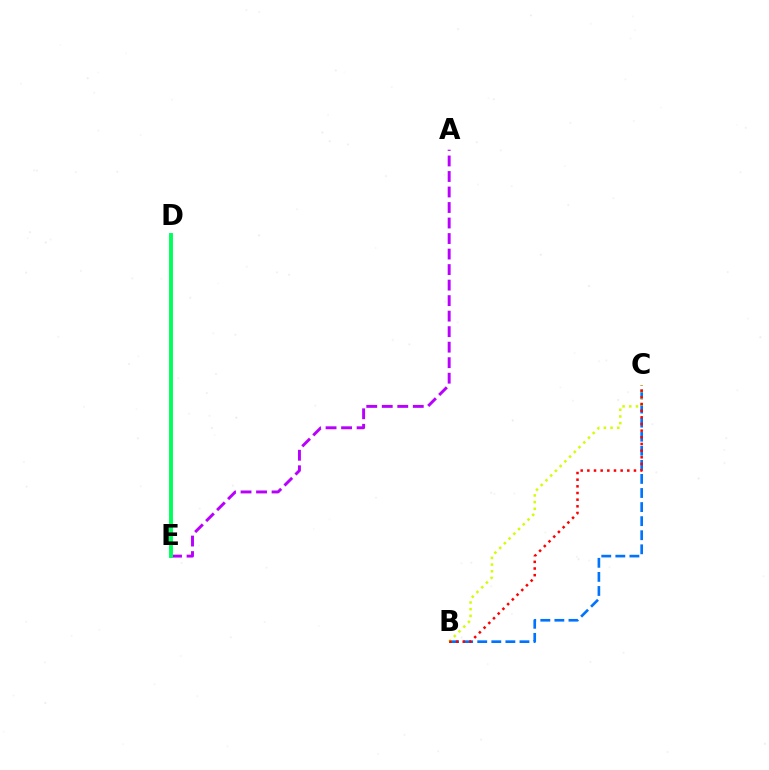{('B', 'C'): [{'color': '#0074ff', 'line_style': 'dashed', 'thickness': 1.91}, {'color': '#d1ff00', 'line_style': 'dotted', 'thickness': 1.82}, {'color': '#ff0000', 'line_style': 'dotted', 'thickness': 1.81}], ('A', 'E'): [{'color': '#b900ff', 'line_style': 'dashed', 'thickness': 2.11}], ('D', 'E'): [{'color': '#00ff5c', 'line_style': 'solid', 'thickness': 2.82}]}